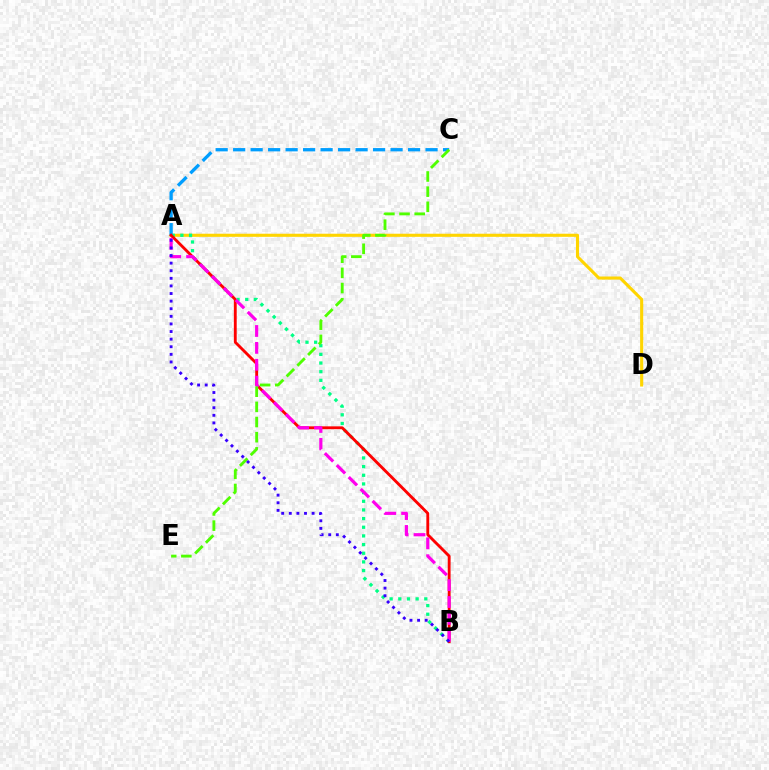{('A', 'D'): [{'color': '#ffd500', 'line_style': 'solid', 'thickness': 2.23}], ('A', 'B'): [{'color': '#00ff86', 'line_style': 'dotted', 'thickness': 2.35}, {'color': '#ff0000', 'line_style': 'solid', 'thickness': 2.05}, {'color': '#ff00ed', 'line_style': 'dashed', 'thickness': 2.29}, {'color': '#3700ff', 'line_style': 'dotted', 'thickness': 2.07}], ('A', 'C'): [{'color': '#009eff', 'line_style': 'dashed', 'thickness': 2.38}], ('C', 'E'): [{'color': '#4fff00', 'line_style': 'dashed', 'thickness': 2.06}]}